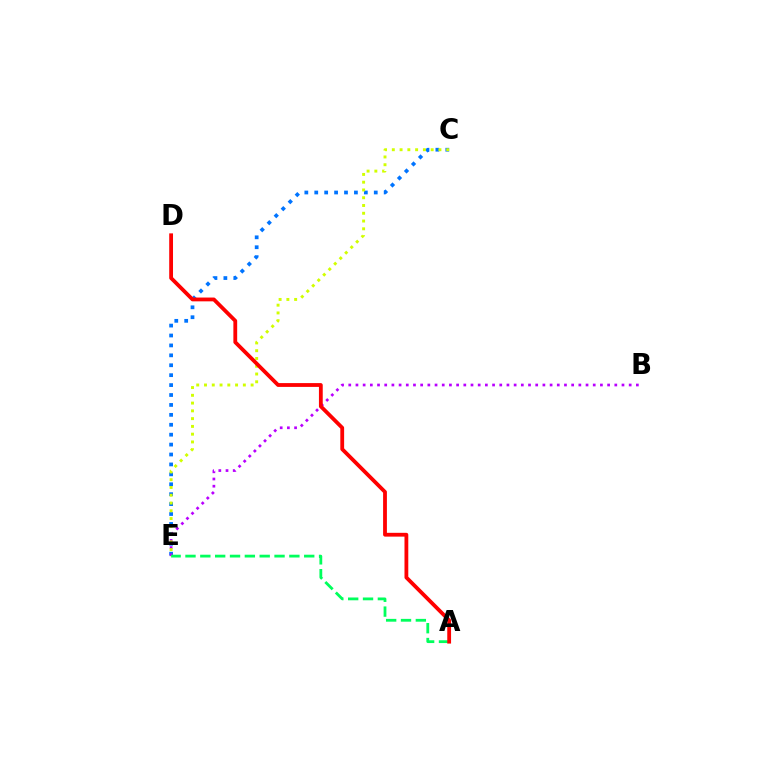{('C', 'E'): [{'color': '#0074ff', 'line_style': 'dotted', 'thickness': 2.69}, {'color': '#d1ff00', 'line_style': 'dotted', 'thickness': 2.11}], ('B', 'E'): [{'color': '#b900ff', 'line_style': 'dotted', 'thickness': 1.95}], ('A', 'E'): [{'color': '#00ff5c', 'line_style': 'dashed', 'thickness': 2.02}], ('A', 'D'): [{'color': '#ff0000', 'line_style': 'solid', 'thickness': 2.74}]}